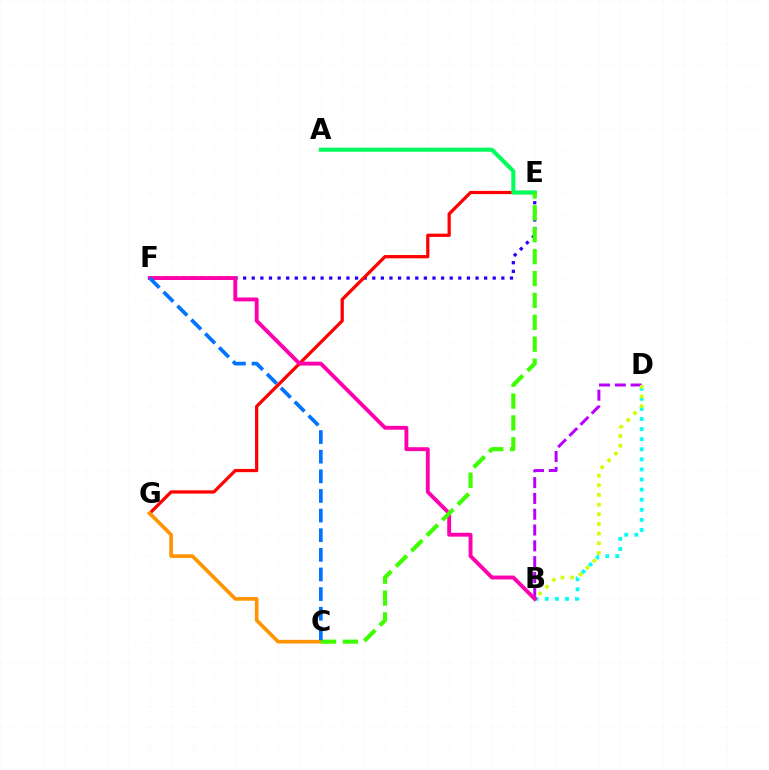{('E', 'F'): [{'color': '#2500ff', 'line_style': 'dotted', 'thickness': 2.34}], ('B', 'D'): [{'color': '#00fff6', 'line_style': 'dotted', 'thickness': 2.74}, {'color': '#b900ff', 'line_style': 'dashed', 'thickness': 2.15}, {'color': '#d1ff00', 'line_style': 'dotted', 'thickness': 2.63}], ('E', 'G'): [{'color': '#ff0000', 'line_style': 'solid', 'thickness': 2.34}], ('B', 'F'): [{'color': '#ff00ac', 'line_style': 'solid', 'thickness': 2.79}], ('A', 'E'): [{'color': '#00ff5c', 'line_style': 'solid', 'thickness': 2.93}], ('C', 'G'): [{'color': '#ff9400', 'line_style': 'solid', 'thickness': 2.63}], ('C', 'E'): [{'color': '#3dff00', 'line_style': 'dashed', 'thickness': 2.97}], ('C', 'F'): [{'color': '#0074ff', 'line_style': 'dashed', 'thickness': 2.67}]}